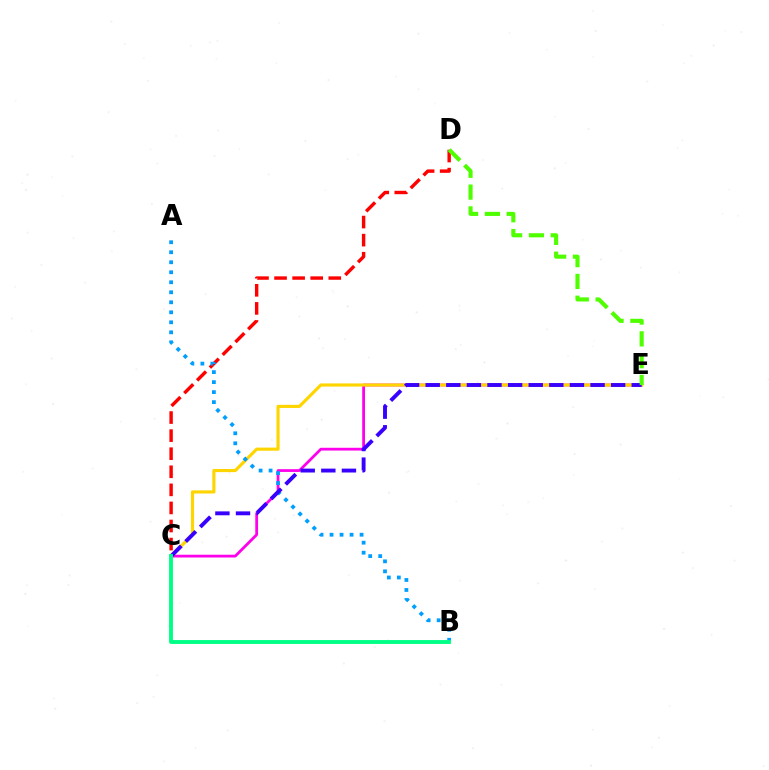{('C', 'E'): [{'color': '#ff00ed', 'line_style': 'solid', 'thickness': 2.0}, {'color': '#ffd500', 'line_style': 'solid', 'thickness': 2.26}, {'color': '#3700ff', 'line_style': 'dashed', 'thickness': 2.8}], ('C', 'D'): [{'color': '#ff0000', 'line_style': 'dashed', 'thickness': 2.46}], ('A', 'B'): [{'color': '#009eff', 'line_style': 'dotted', 'thickness': 2.72}], ('B', 'C'): [{'color': '#00ff86', 'line_style': 'solid', 'thickness': 2.8}], ('D', 'E'): [{'color': '#4fff00', 'line_style': 'dashed', 'thickness': 2.96}]}